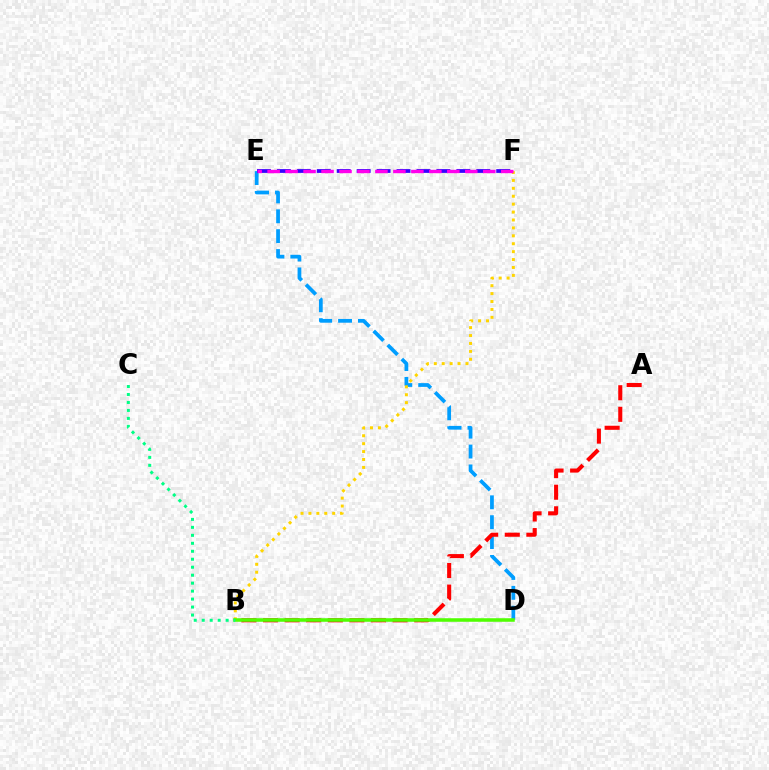{('D', 'E'): [{'color': '#009eff', 'line_style': 'dashed', 'thickness': 2.7}], ('B', 'F'): [{'color': '#ffd500', 'line_style': 'dotted', 'thickness': 2.15}], ('A', 'B'): [{'color': '#ff0000', 'line_style': 'dashed', 'thickness': 2.93}], ('B', 'D'): [{'color': '#4fff00', 'line_style': 'solid', 'thickness': 2.55}], ('E', 'F'): [{'color': '#3700ff', 'line_style': 'dashed', 'thickness': 2.71}, {'color': '#ff00ed', 'line_style': 'dashed', 'thickness': 2.44}], ('B', 'C'): [{'color': '#00ff86', 'line_style': 'dotted', 'thickness': 2.17}]}